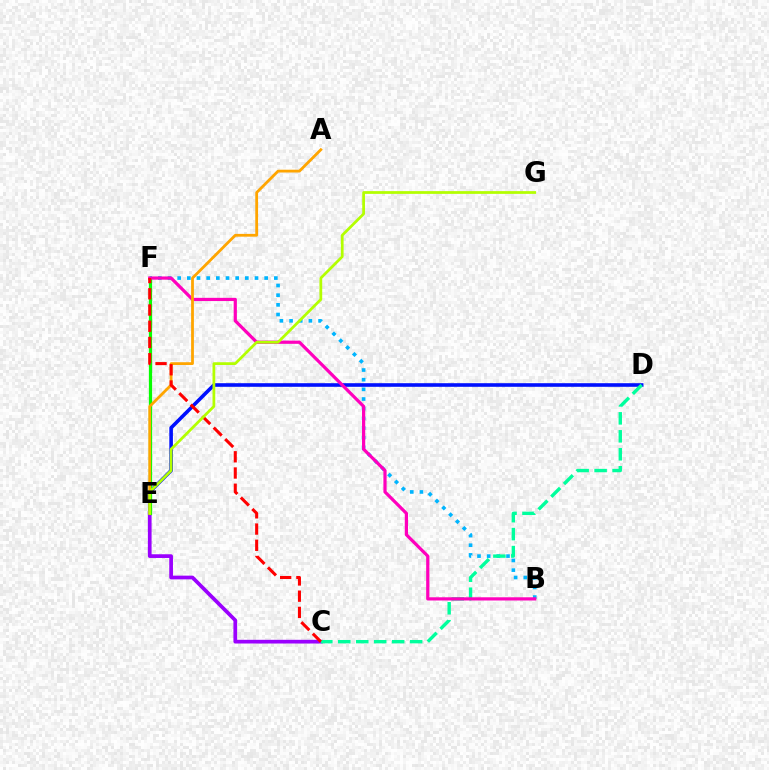{('D', 'E'): [{'color': '#0010ff', 'line_style': 'solid', 'thickness': 2.6}], ('C', 'E'): [{'color': '#9b00ff', 'line_style': 'solid', 'thickness': 2.67}], ('B', 'F'): [{'color': '#00b5ff', 'line_style': 'dotted', 'thickness': 2.63}, {'color': '#ff00bd', 'line_style': 'solid', 'thickness': 2.31}], ('C', 'D'): [{'color': '#00ff9d', 'line_style': 'dashed', 'thickness': 2.44}], ('E', 'F'): [{'color': '#08ff00', 'line_style': 'solid', 'thickness': 2.34}], ('A', 'E'): [{'color': '#ffa500', 'line_style': 'solid', 'thickness': 2.0}], ('C', 'F'): [{'color': '#ff0000', 'line_style': 'dashed', 'thickness': 2.2}], ('E', 'G'): [{'color': '#b3ff00', 'line_style': 'solid', 'thickness': 1.98}]}